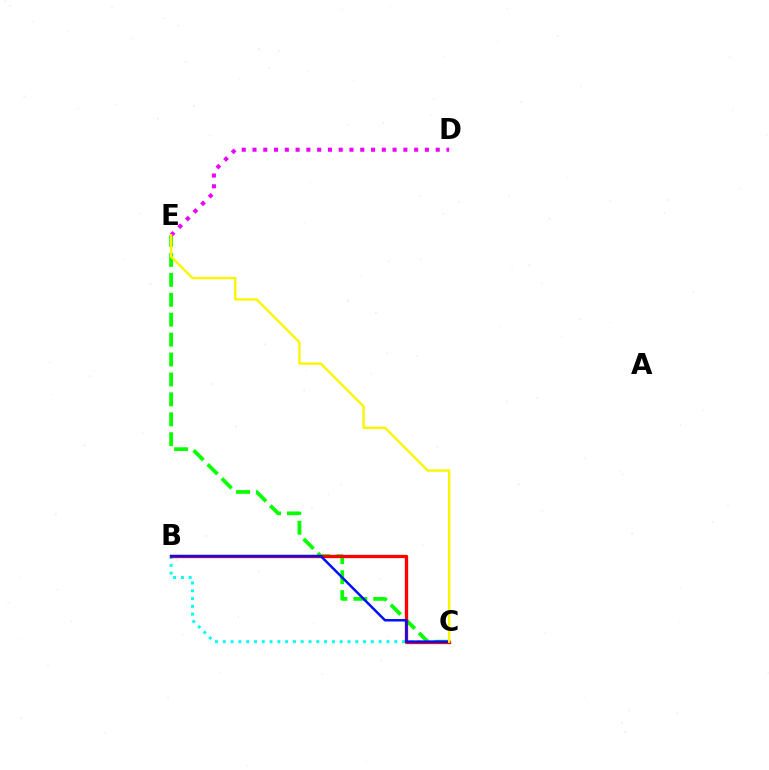{('C', 'E'): [{'color': '#08ff00', 'line_style': 'dashed', 'thickness': 2.71}, {'color': '#fcf500', 'line_style': 'solid', 'thickness': 1.7}], ('B', 'C'): [{'color': '#00fff6', 'line_style': 'dotted', 'thickness': 2.12}, {'color': '#ff0000', 'line_style': 'solid', 'thickness': 2.39}, {'color': '#0010ff', 'line_style': 'solid', 'thickness': 1.79}], ('D', 'E'): [{'color': '#ee00ff', 'line_style': 'dotted', 'thickness': 2.93}]}